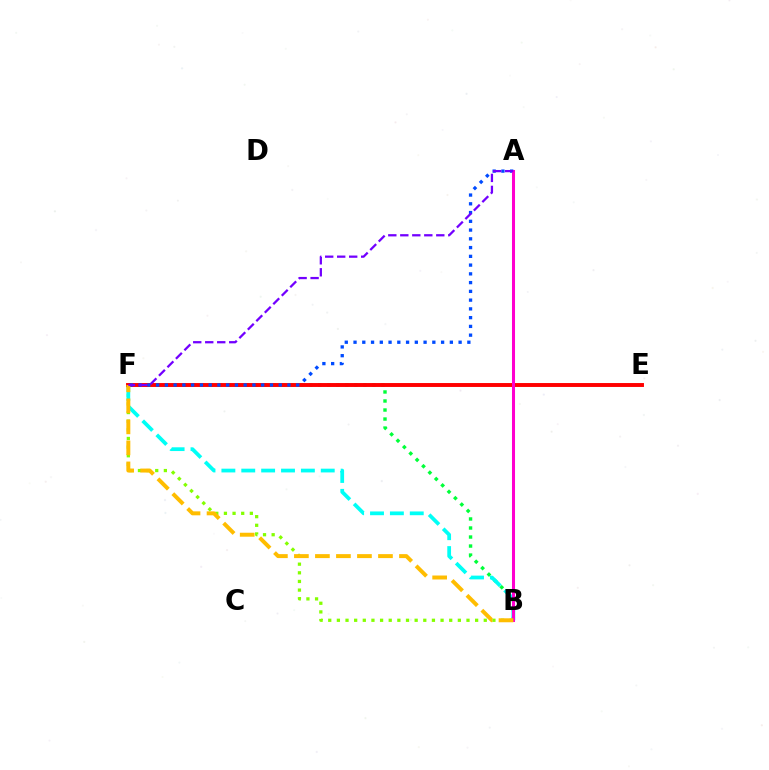{('B', 'F'): [{'color': '#84ff00', 'line_style': 'dotted', 'thickness': 2.35}, {'color': '#00ff39', 'line_style': 'dotted', 'thickness': 2.45}, {'color': '#00fff6', 'line_style': 'dashed', 'thickness': 2.7}, {'color': '#ffbd00', 'line_style': 'dashed', 'thickness': 2.86}], ('E', 'F'): [{'color': '#ff0000', 'line_style': 'solid', 'thickness': 2.82}], ('A', 'F'): [{'color': '#004bff', 'line_style': 'dotted', 'thickness': 2.38}, {'color': '#7200ff', 'line_style': 'dashed', 'thickness': 1.63}], ('A', 'B'): [{'color': '#ff00cf', 'line_style': 'solid', 'thickness': 2.19}]}